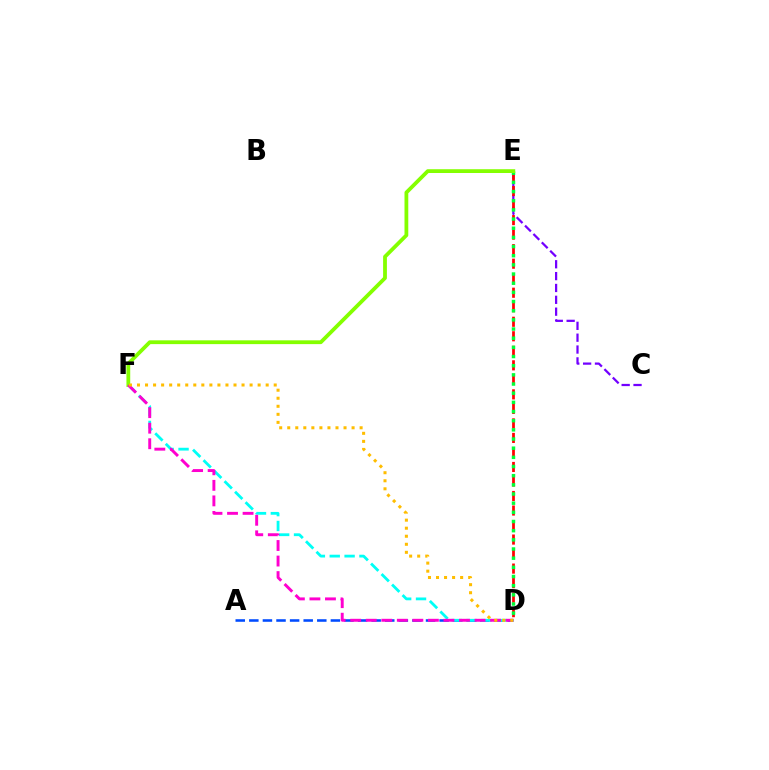{('C', 'E'): [{'color': '#7200ff', 'line_style': 'dashed', 'thickness': 1.61}], ('A', 'D'): [{'color': '#004bff', 'line_style': 'dashed', 'thickness': 1.85}], ('D', 'E'): [{'color': '#ff0000', 'line_style': 'dashed', 'thickness': 1.97}, {'color': '#00ff39', 'line_style': 'dotted', 'thickness': 2.49}], ('D', 'F'): [{'color': '#00fff6', 'line_style': 'dashed', 'thickness': 2.02}, {'color': '#ff00cf', 'line_style': 'dashed', 'thickness': 2.11}, {'color': '#ffbd00', 'line_style': 'dotted', 'thickness': 2.19}], ('E', 'F'): [{'color': '#84ff00', 'line_style': 'solid', 'thickness': 2.73}]}